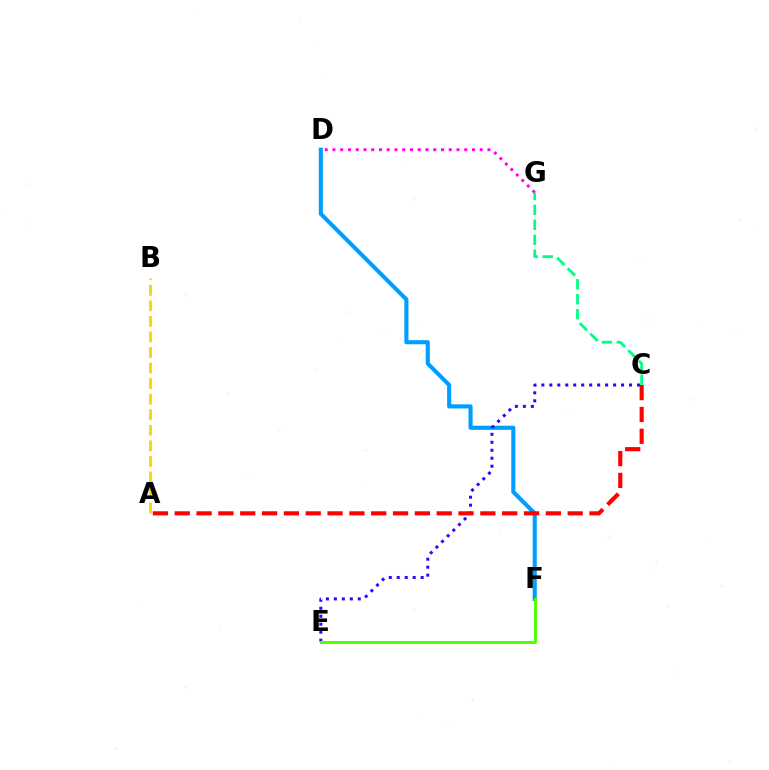{('C', 'G'): [{'color': '#00ff86', 'line_style': 'dashed', 'thickness': 2.03}], ('D', 'F'): [{'color': '#009eff', 'line_style': 'solid', 'thickness': 2.96}], ('D', 'G'): [{'color': '#ff00ed', 'line_style': 'dotted', 'thickness': 2.11}], ('A', 'B'): [{'color': '#ffd500', 'line_style': 'dashed', 'thickness': 2.11}], ('C', 'E'): [{'color': '#3700ff', 'line_style': 'dotted', 'thickness': 2.17}], ('E', 'F'): [{'color': '#4fff00', 'line_style': 'solid', 'thickness': 2.1}], ('A', 'C'): [{'color': '#ff0000', 'line_style': 'dashed', 'thickness': 2.97}]}